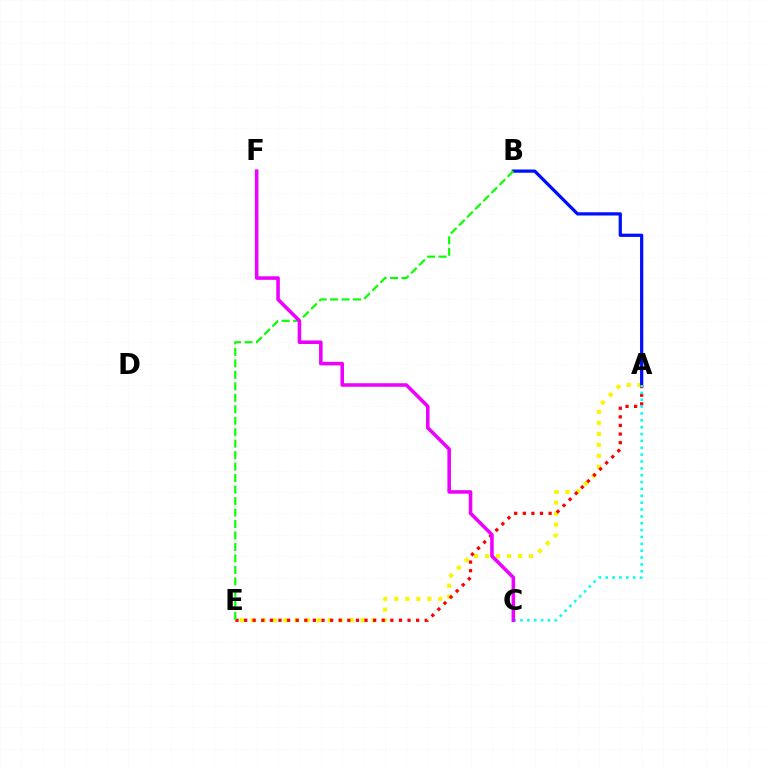{('A', 'E'): [{'color': '#fcf500', 'line_style': 'dotted', 'thickness': 2.99}, {'color': '#ff0000', 'line_style': 'dotted', 'thickness': 2.34}], ('A', 'B'): [{'color': '#0010ff', 'line_style': 'solid', 'thickness': 2.33}], ('A', 'C'): [{'color': '#00fff6', 'line_style': 'dotted', 'thickness': 1.86}], ('B', 'E'): [{'color': '#08ff00', 'line_style': 'dashed', 'thickness': 1.56}], ('C', 'F'): [{'color': '#ee00ff', 'line_style': 'solid', 'thickness': 2.56}]}